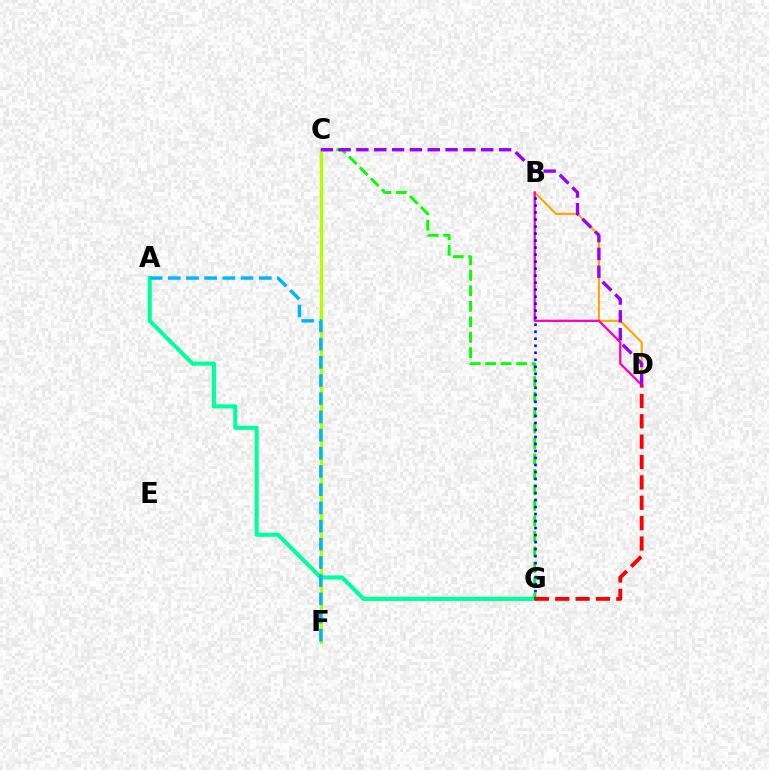{('B', 'D'): [{'color': '#ffa500', 'line_style': 'solid', 'thickness': 1.53}, {'color': '#ff00bd', 'line_style': 'solid', 'thickness': 1.65}], ('C', 'G'): [{'color': '#08ff00', 'line_style': 'dashed', 'thickness': 2.1}], ('C', 'F'): [{'color': '#b3ff00', 'line_style': 'solid', 'thickness': 2.37}], ('A', 'G'): [{'color': '#00ff9d', 'line_style': 'solid', 'thickness': 2.94}], ('A', 'F'): [{'color': '#00b5ff', 'line_style': 'dashed', 'thickness': 2.47}], ('C', 'D'): [{'color': '#9b00ff', 'line_style': 'dashed', 'thickness': 2.42}], ('B', 'G'): [{'color': '#0010ff', 'line_style': 'dotted', 'thickness': 1.9}], ('D', 'G'): [{'color': '#ff0000', 'line_style': 'dashed', 'thickness': 2.77}]}